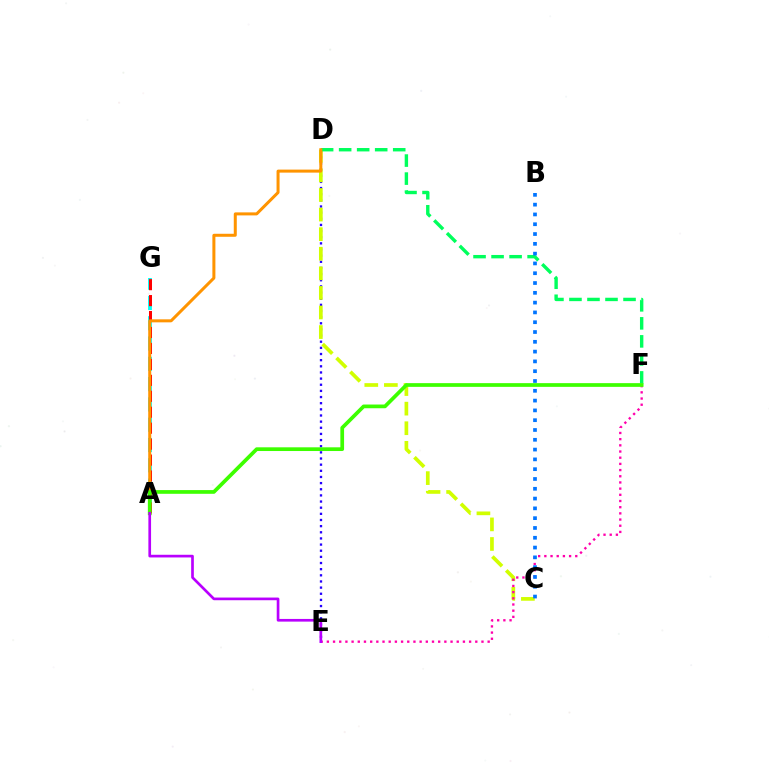{('A', 'G'): [{'color': '#00fff6', 'line_style': 'dashed', 'thickness': 2.76}, {'color': '#ff0000', 'line_style': 'dashed', 'thickness': 2.17}], ('D', 'E'): [{'color': '#2500ff', 'line_style': 'dotted', 'thickness': 1.67}], ('C', 'D'): [{'color': '#d1ff00', 'line_style': 'dashed', 'thickness': 2.66}], ('E', 'F'): [{'color': '#ff00ac', 'line_style': 'dotted', 'thickness': 1.68}], ('D', 'F'): [{'color': '#00ff5c', 'line_style': 'dashed', 'thickness': 2.45}], ('B', 'C'): [{'color': '#0074ff', 'line_style': 'dotted', 'thickness': 2.66}], ('A', 'D'): [{'color': '#ff9400', 'line_style': 'solid', 'thickness': 2.17}], ('A', 'F'): [{'color': '#3dff00', 'line_style': 'solid', 'thickness': 2.67}], ('A', 'E'): [{'color': '#b900ff', 'line_style': 'solid', 'thickness': 1.93}]}